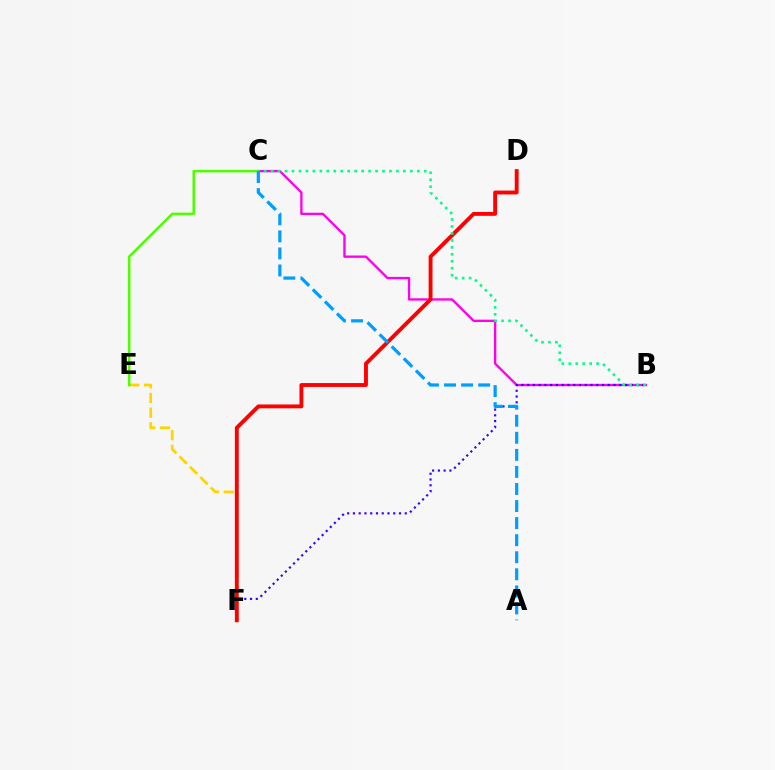{('E', 'F'): [{'color': '#ffd500', 'line_style': 'dashed', 'thickness': 2.0}], ('B', 'C'): [{'color': '#ff00ed', 'line_style': 'solid', 'thickness': 1.68}, {'color': '#00ff86', 'line_style': 'dotted', 'thickness': 1.89}], ('B', 'F'): [{'color': '#3700ff', 'line_style': 'dotted', 'thickness': 1.56}], ('D', 'F'): [{'color': '#ff0000', 'line_style': 'solid', 'thickness': 2.79}], ('C', 'E'): [{'color': '#4fff00', 'line_style': 'solid', 'thickness': 1.82}], ('A', 'C'): [{'color': '#009eff', 'line_style': 'dashed', 'thickness': 2.32}]}